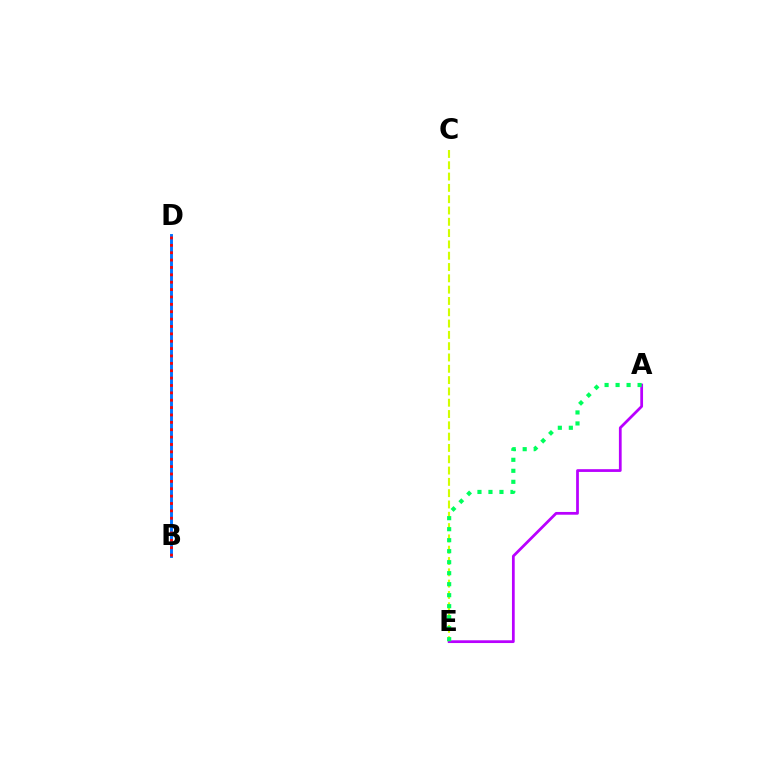{('B', 'D'): [{'color': '#0074ff', 'line_style': 'solid', 'thickness': 2.09}, {'color': '#ff0000', 'line_style': 'dotted', 'thickness': 2.0}], ('C', 'E'): [{'color': '#d1ff00', 'line_style': 'dashed', 'thickness': 1.54}], ('A', 'E'): [{'color': '#b900ff', 'line_style': 'solid', 'thickness': 1.98}, {'color': '#00ff5c', 'line_style': 'dotted', 'thickness': 2.99}]}